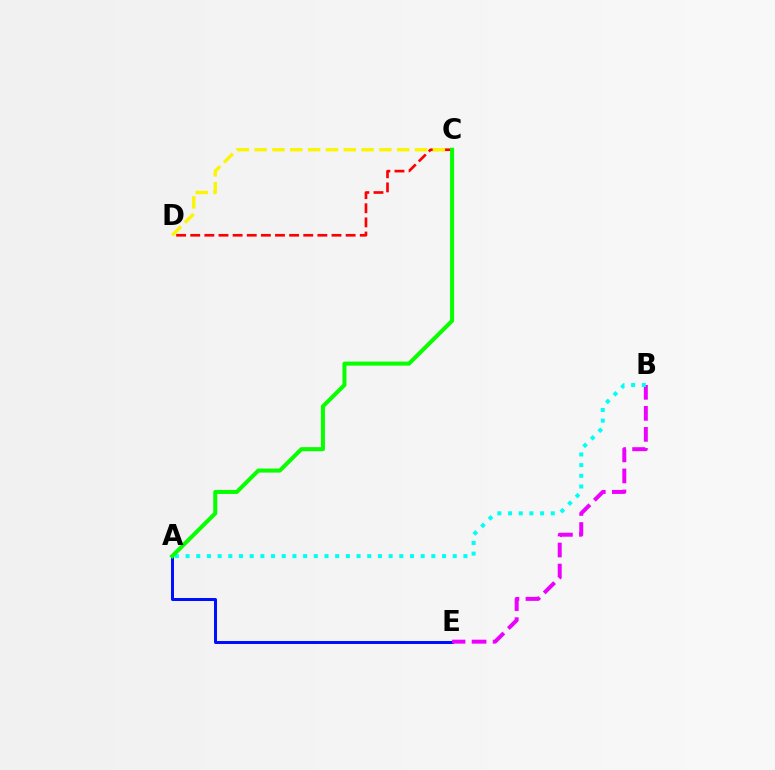{('C', 'D'): [{'color': '#ff0000', 'line_style': 'dashed', 'thickness': 1.92}, {'color': '#fcf500', 'line_style': 'dashed', 'thickness': 2.42}], ('A', 'E'): [{'color': '#0010ff', 'line_style': 'solid', 'thickness': 2.17}], ('B', 'E'): [{'color': '#ee00ff', 'line_style': 'dashed', 'thickness': 2.86}], ('A', 'B'): [{'color': '#00fff6', 'line_style': 'dotted', 'thickness': 2.9}], ('A', 'C'): [{'color': '#08ff00', 'line_style': 'solid', 'thickness': 2.91}]}